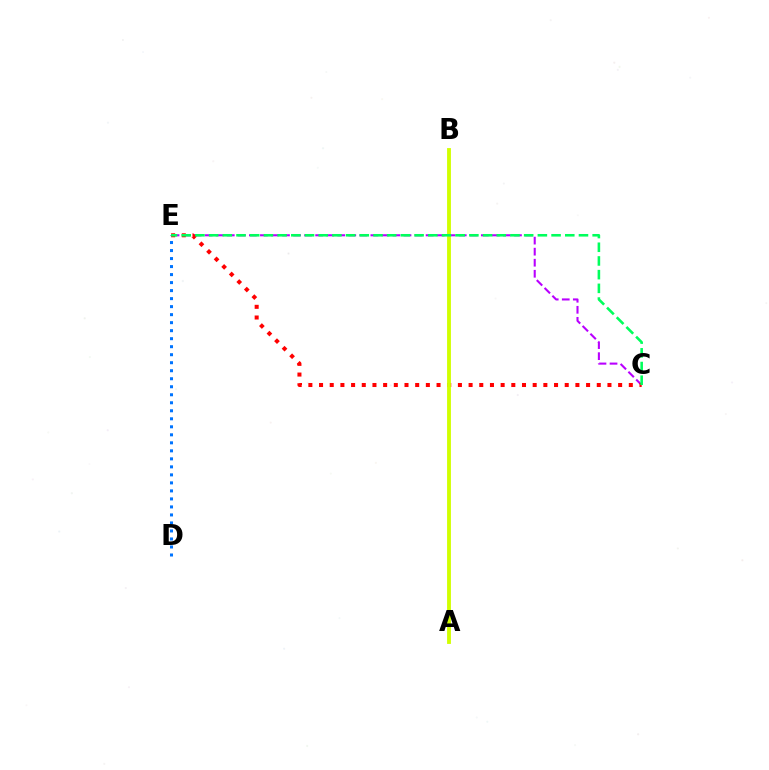{('C', 'E'): [{'color': '#b900ff', 'line_style': 'dashed', 'thickness': 1.5}, {'color': '#ff0000', 'line_style': 'dotted', 'thickness': 2.9}, {'color': '#00ff5c', 'line_style': 'dashed', 'thickness': 1.86}], ('D', 'E'): [{'color': '#0074ff', 'line_style': 'dotted', 'thickness': 2.18}], ('A', 'B'): [{'color': '#d1ff00', 'line_style': 'solid', 'thickness': 2.77}]}